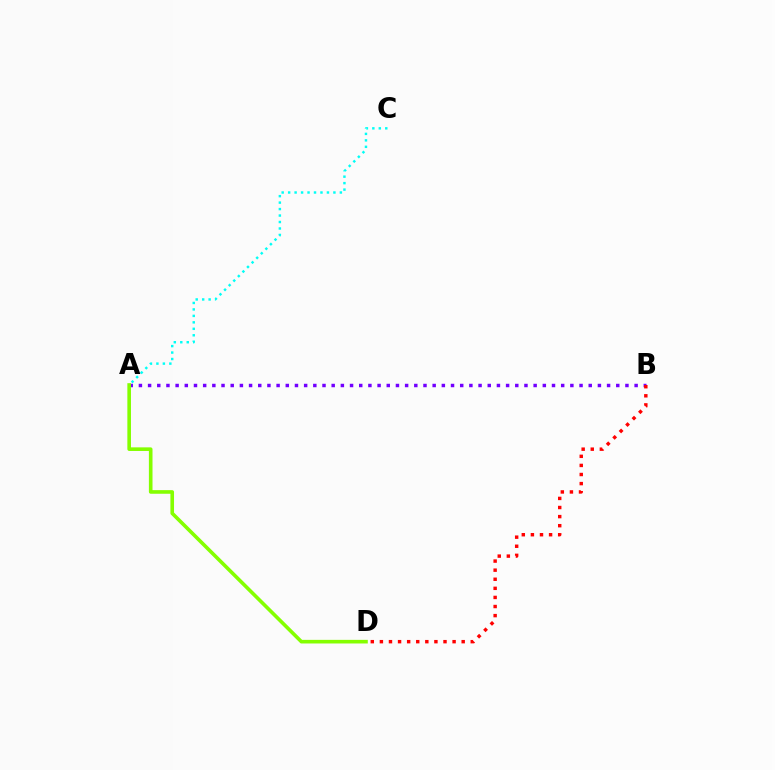{('A', 'C'): [{'color': '#00fff6', 'line_style': 'dotted', 'thickness': 1.76}], ('A', 'B'): [{'color': '#7200ff', 'line_style': 'dotted', 'thickness': 2.49}], ('A', 'D'): [{'color': '#84ff00', 'line_style': 'solid', 'thickness': 2.6}], ('B', 'D'): [{'color': '#ff0000', 'line_style': 'dotted', 'thickness': 2.47}]}